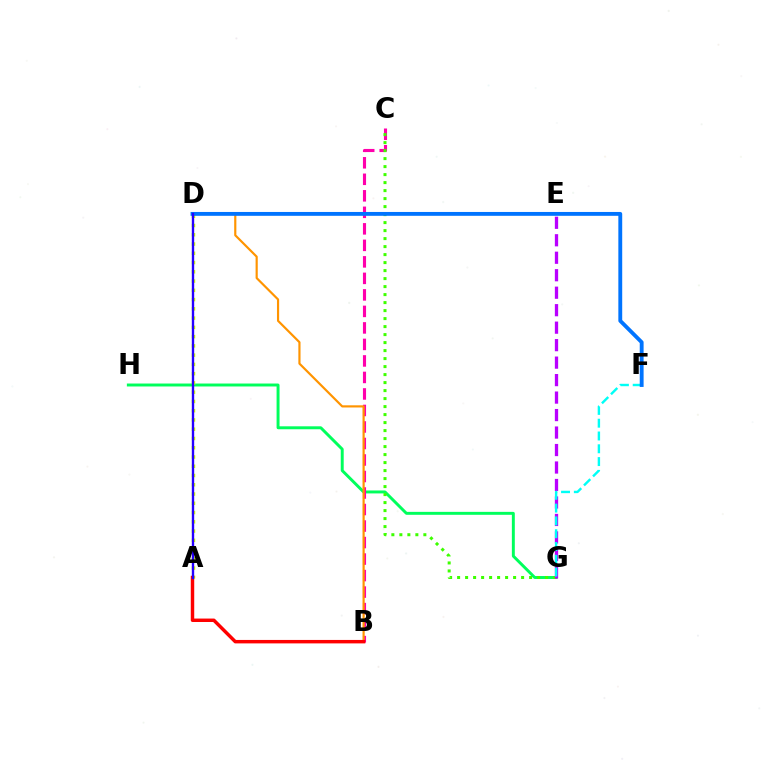{('G', 'H'): [{'color': '#00ff5c', 'line_style': 'solid', 'thickness': 2.12}], ('B', 'C'): [{'color': '#ff00ac', 'line_style': 'dashed', 'thickness': 2.24}], ('C', 'G'): [{'color': '#3dff00', 'line_style': 'dotted', 'thickness': 2.17}], ('A', 'D'): [{'color': '#d1ff00', 'line_style': 'dotted', 'thickness': 2.52}, {'color': '#2500ff', 'line_style': 'solid', 'thickness': 1.71}], ('E', 'G'): [{'color': '#b900ff', 'line_style': 'dashed', 'thickness': 2.37}], ('B', 'D'): [{'color': '#ff9400', 'line_style': 'solid', 'thickness': 1.56}], ('F', 'G'): [{'color': '#00fff6', 'line_style': 'dashed', 'thickness': 1.74}], ('A', 'B'): [{'color': '#ff0000', 'line_style': 'solid', 'thickness': 2.48}], ('D', 'F'): [{'color': '#0074ff', 'line_style': 'solid', 'thickness': 2.78}]}